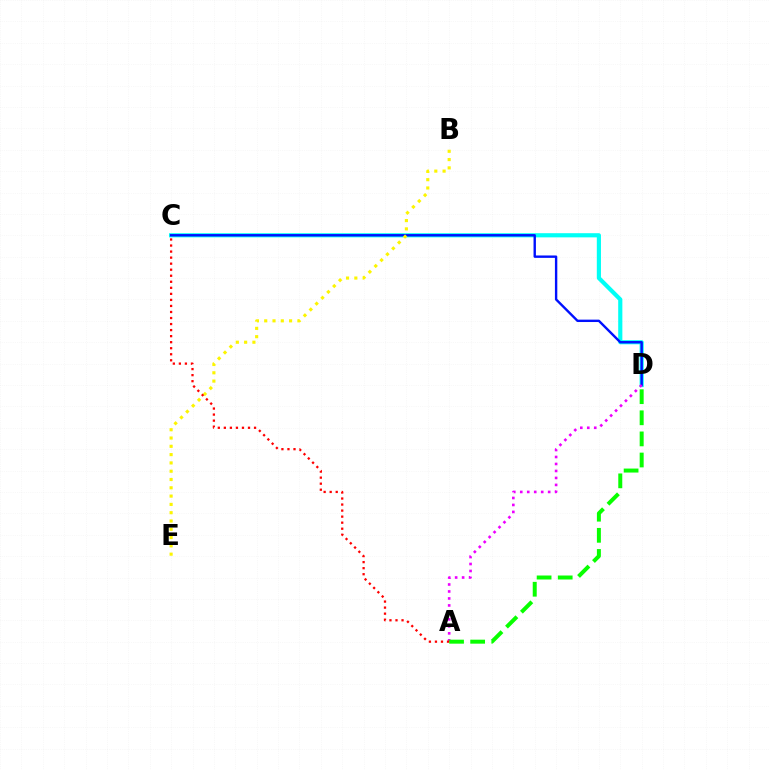{('C', 'D'): [{'color': '#00fff6', 'line_style': 'solid', 'thickness': 3.0}, {'color': '#0010ff', 'line_style': 'solid', 'thickness': 1.72}], ('A', 'D'): [{'color': '#ee00ff', 'line_style': 'dotted', 'thickness': 1.9}, {'color': '#08ff00', 'line_style': 'dashed', 'thickness': 2.87}], ('B', 'E'): [{'color': '#fcf500', 'line_style': 'dotted', 'thickness': 2.25}], ('A', 'C'): [{'color': '#ff0000', 'line_style': 'dotted', 'thickness': 1.64}]}